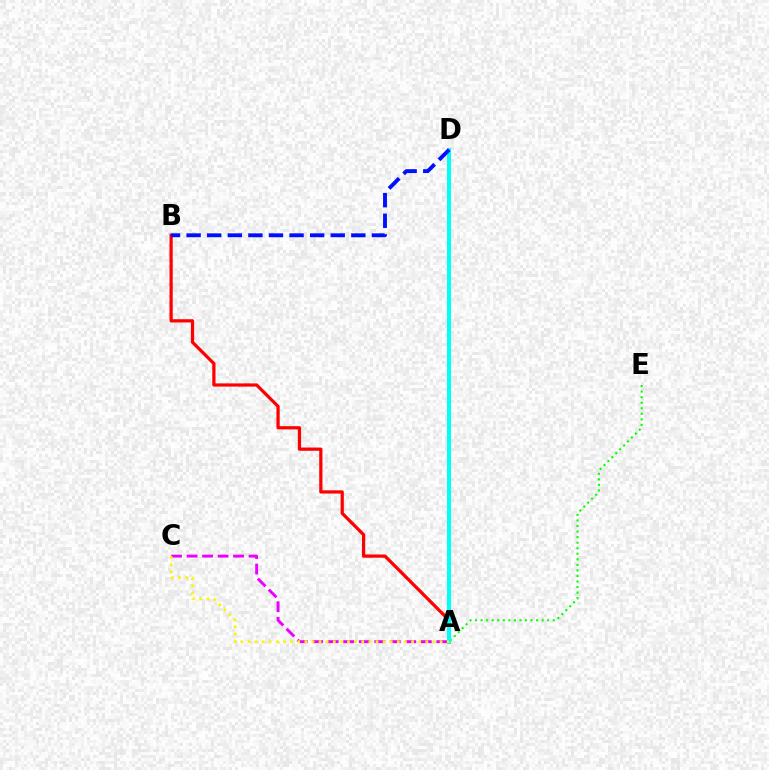{('A', 'C'): [{'color': '#ee00ff', 'line_style': 'dashed', 'thickness': 2.11}, {'color': '#fcf500', 'line_style': 'dotted', 'thickness': 1.93}], ('A', 'E'): [{'color': '#08ff00', 'line_style': 'dotted', 'thickness': 1.51}], ('A', 'B'): [{'color': '#ff0000', 'line_style': 'solid', 'thickness': 2.33}], ('A', 'D'): [{'color': '#00fff6', 'line_style': 'solid', 'thickness': 2.88}], ('B', 'D'): [{'color': '#0010ff', 'line_style': 'dashed', 'thickness': 2.8}]}